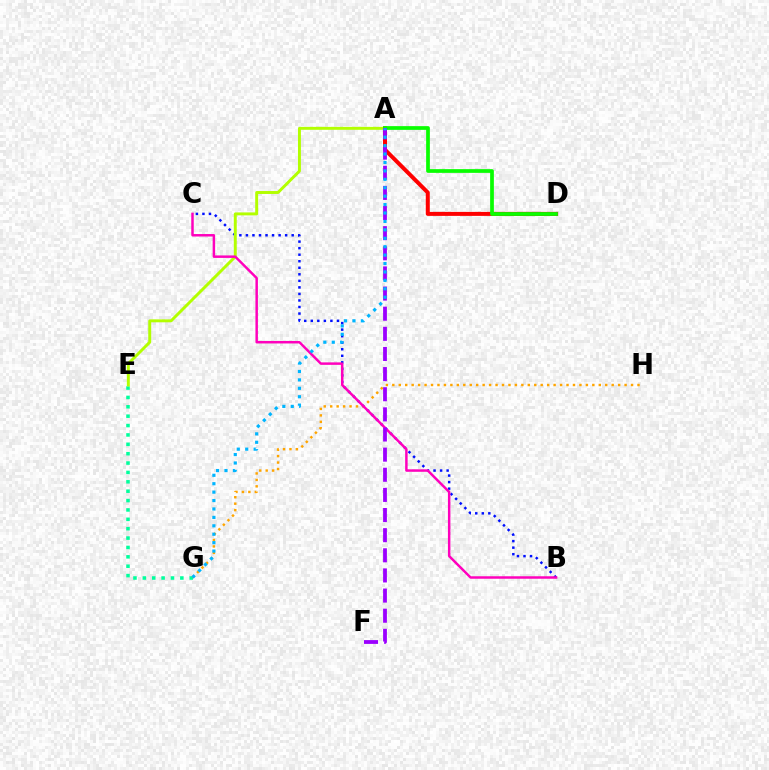{('B', 'C'): [{'color': '#0010ff', 'line_style': 'dotted', 'thickness': 1.78}, {'color': '#ff00bd', 'line_style': 'solid', 'thickness': 1.78}], ('E', 'G'): [{'color': '#00ff9d', 'line_style': 'dotted', 'thickness': 2.55}], ('A', 'E'): [{'color': '#b3ff00', 'line_style': 'solid', 'thickness': 2.12}], ('A', 'D'): [{'color': '#ff0000', 'line_style': 'solid', 'thickness': 2.88}, {'color': '#08ff00', 'line_style': 'solid', 'thickness': 2.68}], ('G', 'H'): [{'color': '#ffa500', 'line_style': 'dotted', 'thickness': 1.75}], ('A', 'F'): [{'color': '#9b00ff', 'line_style': 'dashed', 'thickness': 2.74}], ('A', 'G'): [{'color': '#00b5ff', 'line_style': 'dotted', 'thickness': 2.29}]}